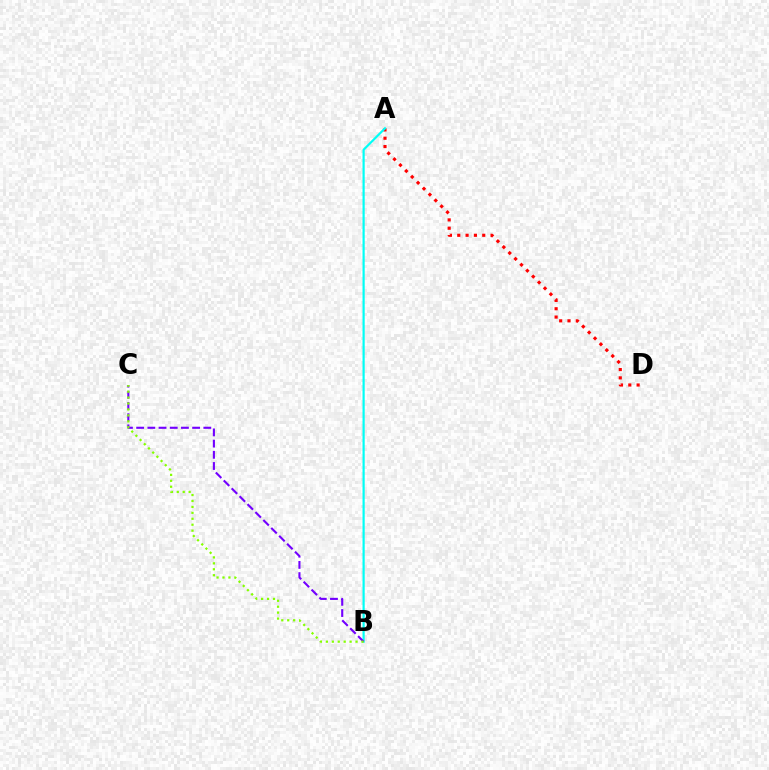{('A', 'D'): [{'color': '#ff0000', 'line_style': 'dotted', 'thickness': 2.26}], ('A', 'B'): [{'color': '#00fff6', 'line_style': 'solid', 'thickness': 1.58}], ('B', 'C'): [{'color': '#7200ff', 'line_style': 'dashed', 'thickness': 1.52}, {'color': '#84ff00', 'line_style': 'dotted', 'thickness': 1.61}]}